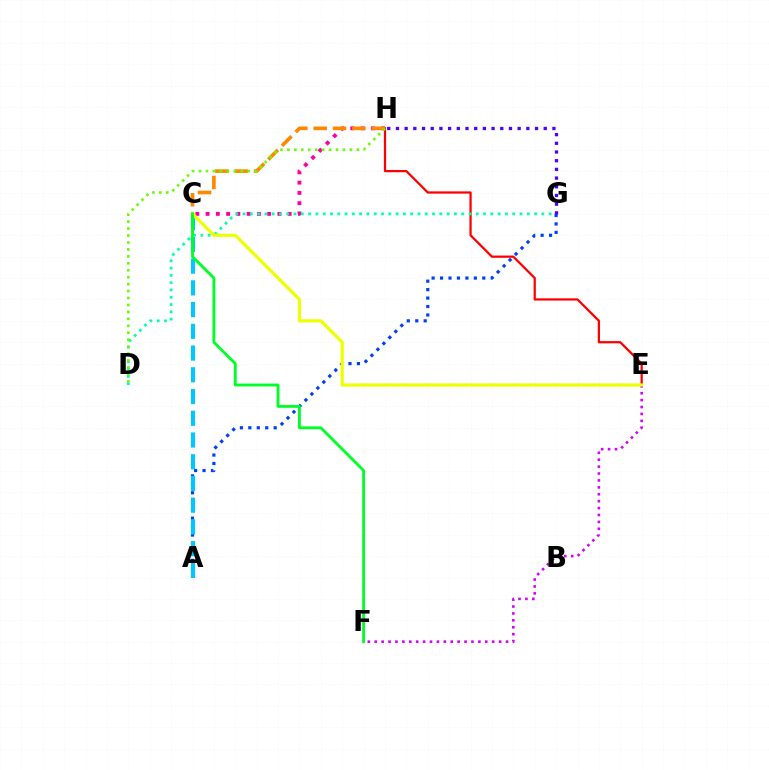{('A', 'G'): [{'color': '#003fff', 'line_style': 'dotted', 'thickness': 2.3}], ('C', 'H'): [{'color': '#ff00a0', 'line_style': 'dotted', 'thickness': 2.79}, {'color': '#ff8800', 'line_style': 'dashed', 'thickness': 2.63}], ('E', 'H'): [{'color': '#ff0000', 'line_style': 'solid', 'thickness': 1.62}], ('D', 'G'): [{'color': '#00ffaf', 'line_style': 'dotted', 'thickness': 1.98}], ('E', 'F'): [{'color': '#d600ff', 'line_style': 'dotted', 'thickness': 1.88}], ('A', 'C'): [{'color': '#00c7ff', 'line_style': 'dashed', 'thickness': 2.95}], ('C', 'E'): [{'color': '#eeff00', 'line_style': 'solid', 'thickness': 2.3}], ('C', 'F'): [{'color': '#00ff27', 'line_style': 'solid', 'thickness': 2.06}], ('G', 'H'): [{'color': '#4f00ff', 'line_style': 'dotted', 'thickness': 2.36}], ('D', 'H'): [{'color': '#66ff00', 'line_style': 'dotted', 'thickness': 1.89}]}